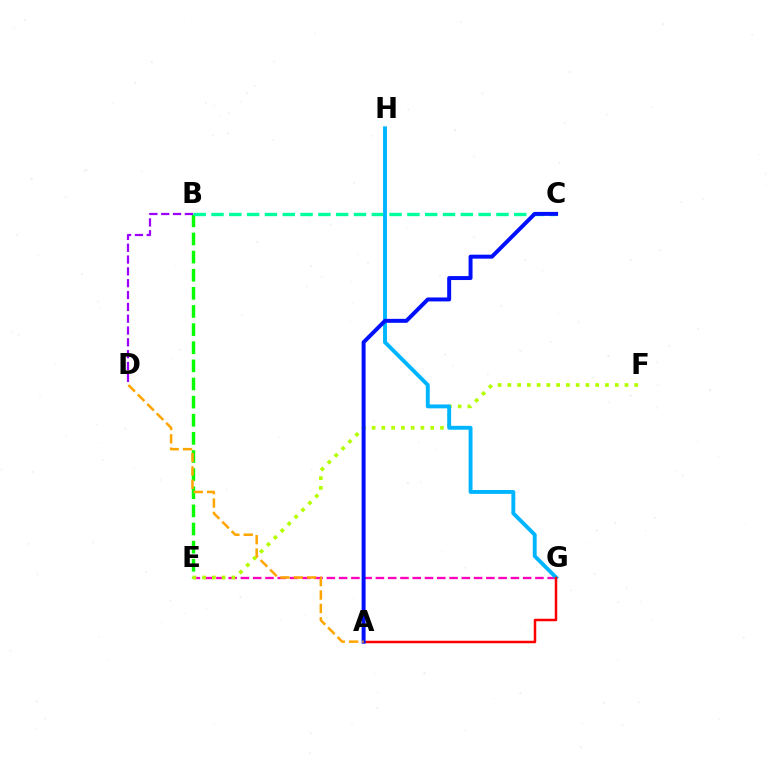{('B', 'E'): [{'color': '#08ff00', 'line_style': 'dashed', 'thickness': 2.46}], ('B', 'D'): [{'color': '#9b00ff', 'line_style': 'dashed', 'thickness': 1.61}], ('E', 'G'): [{'color': '#ff00bd', 'line_style': 'dashed', 'thickness': 1.67}], ('B', 'C'): [{'color': '#00ff9d', 'line_style': 'dashed', 'thickness': 2.42}], ('E', 'F'): [{'color': '#b3ff00', 'line_style': 'dotted', 'thickness': 2.65}], ('G', 'H'): [{'color': '#00b5ff', 'line_style': 'solid', 'thickness': 2.8}], ('A', 'G'): [{'color': '#ff0000', 'line_style': 'solid', 'thickness': 1.79}], ('A', 'C'): [{'color': '#0010ff', 'line_style': 'solid', 'thickness': 2.85}], ('A', 'D'): [{'color': '#ffa500', 'line_style': 'dashed', 'thickness': 1.82}]}